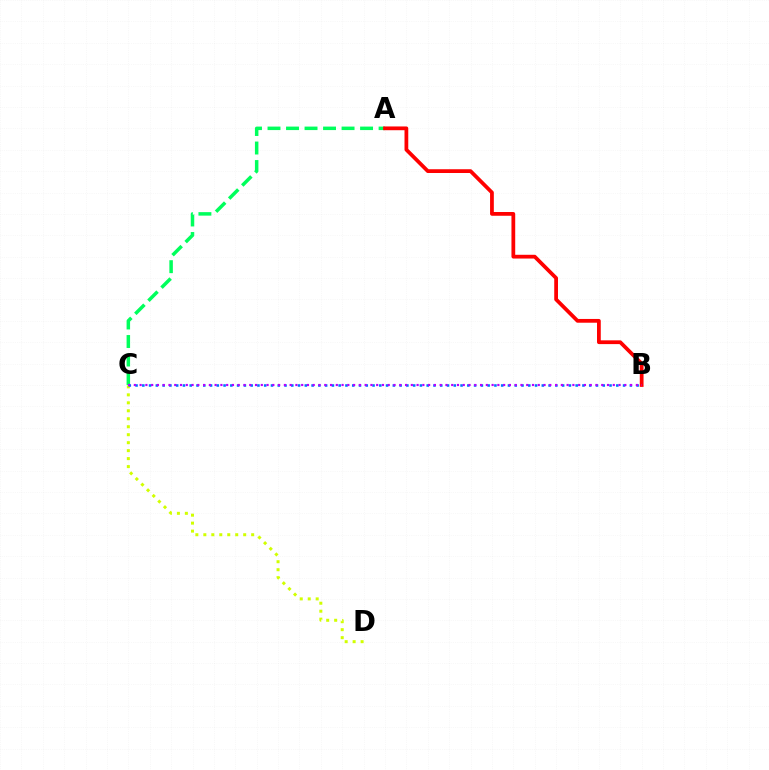{('A', 'C'): [{'color': '#00ff5c', 'line_style': 'dashed', 'thickness': 2.51}], ('C', 'D'): [{'color': '#d1ff00', 'line_style': 'dotted', 'thickness': 2.17}], ('B', 'C'): [{'color': '#0074ff', 'line_style': 'dotted', 'thickness': 1.84}, {'color': '#b900ff', 'line_style': 'dotted', 'thickness': 1.57}], ('A', 'B'): [{'color': '#ff0000', 'line_style': 'solid', 'thickness': 2.71}]}